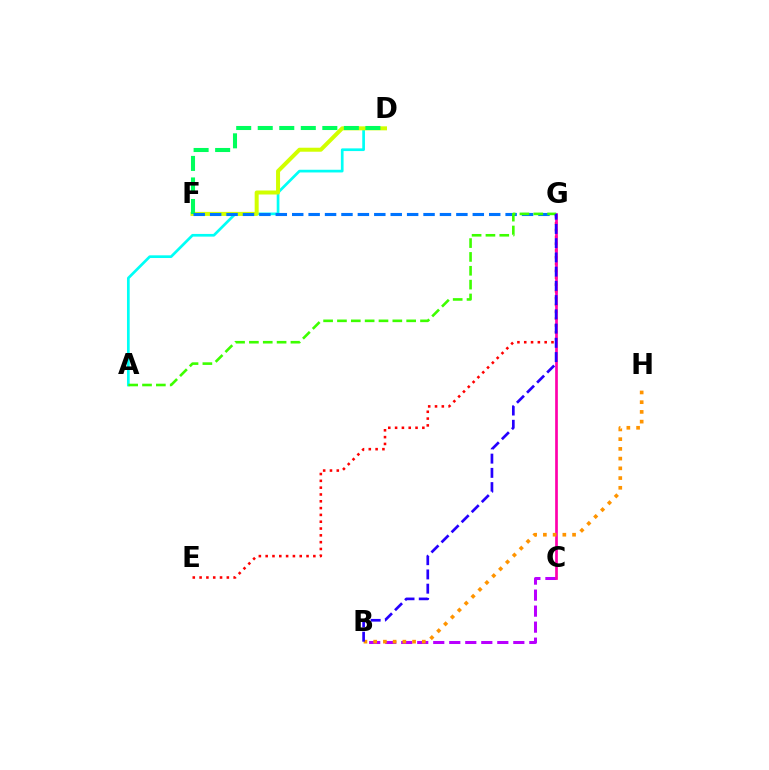{('A', 'D'): [{'color': '#00fff6', 'line_style': 'solid', 'thickness': 1.94}], ('B', 'C'): [{'color': '#b900ff', 'line_style': 'dashed', 'thickness': 2.18}], ('E', 'G'): [{'color': '#ff0000', 'line_style': 'dotted', 'thickness': 1.85}], ('D', 'F'): [{'color': '#d1ff00', 'line_style': 'solid', 'thickness': 2.88}, {'color': '#00ff5c', 'line_style': 'dashed', 'thickness': 2.93}], ('C', 'G'): [{'color': '#ff00ac', 'line_style': 'solid', 'thickness': 1.94}], ('F', 'G'): [{'color': '#0074ff', 'line_style': 'dashed', 'thickness': 2.23}], ('B', 'H'): [{'color': '#ff9400', 'line_style': 'dotted', 'thickness': 2.64}], ('A', 'G'): [{'color': '#3dff00', 'line_style': 'dashed', 'thickness': 1.88}], ('B', 'G'): [{'color': '#2500ff', 'line_style': 'dashed', 'thickness': 1.93}]}